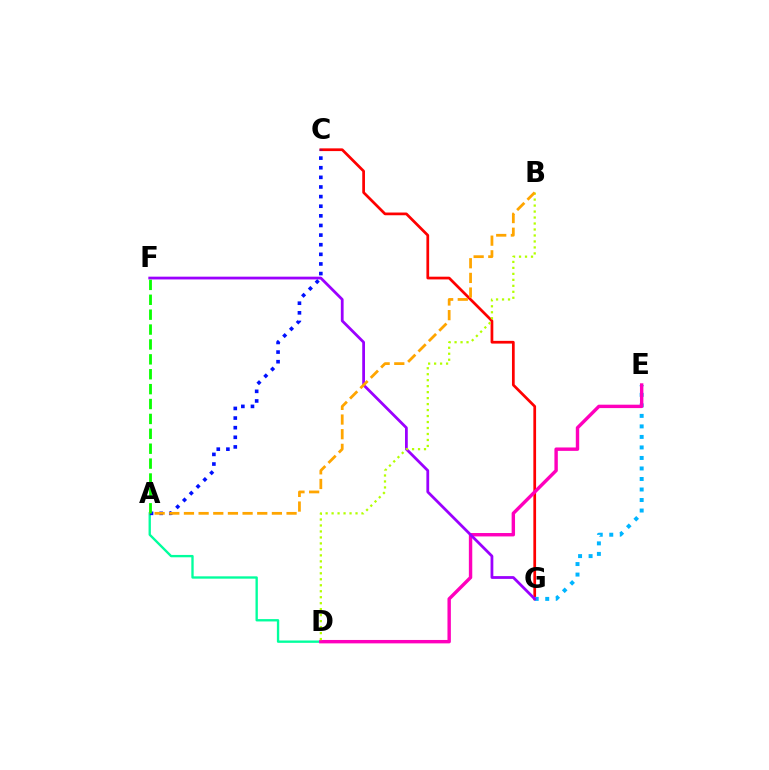{('C', 'G'): [{'color': '#ff0000', 'line_style': 'solid', 'thickness': 1.96}], ('E', 'G'): [{'color': '#00b5ff', 'line_style': 'dotted', 'thickness': 2.86}], ('A', 'D'): [{'color': '#00ff9d', 'line_style': 'solid', 'thickness': 1.69}], ('D', 'E'): [{'color': '#ff00bd', 'line_style': 'solid', 'thickness': 2.45}], ('F', 'G'): [{'color': '#9b00ff', 'line_style': 'solid', 'thickness': 2.0}], ('B', 'D'): [{'color': '#b3ff00', 'line_style': 'dotted', 'thickness': 1.62}], ('A', 'C'): [{'color': '#0010ff', 'line_style': 'dotted', 'thickness': 2.61}], ('A', 'F'): [{'color': '#08ff00', 'line_style': 'dashed', 'thickness': 2.02}], ('A', 'B'): [{'color': '#ffa500', 'line_style': 'dashed', 'thickness': 1.99}]}